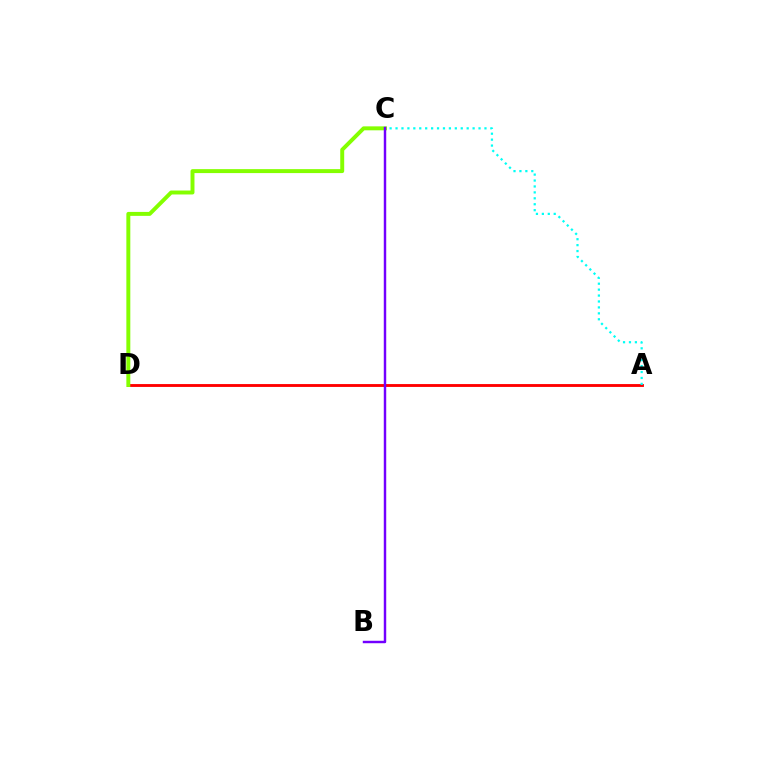{('A', 'D'): [{'color': '#ff0000', 'line_style': 'solid', 'thickness': 2.06}], ('C', 'D'): [{'color': '#84ff00', 'line_style': 'solid', 'thickness': 2.84}], ('A', 'C'): [{'color': '#00fff6', 'line_style': 'dotted', 'thickness': 1.61}], ('B', 'C'): [{'color': '#7200ff', 'line_style': 'solid', 'thickness': 1.76}]}